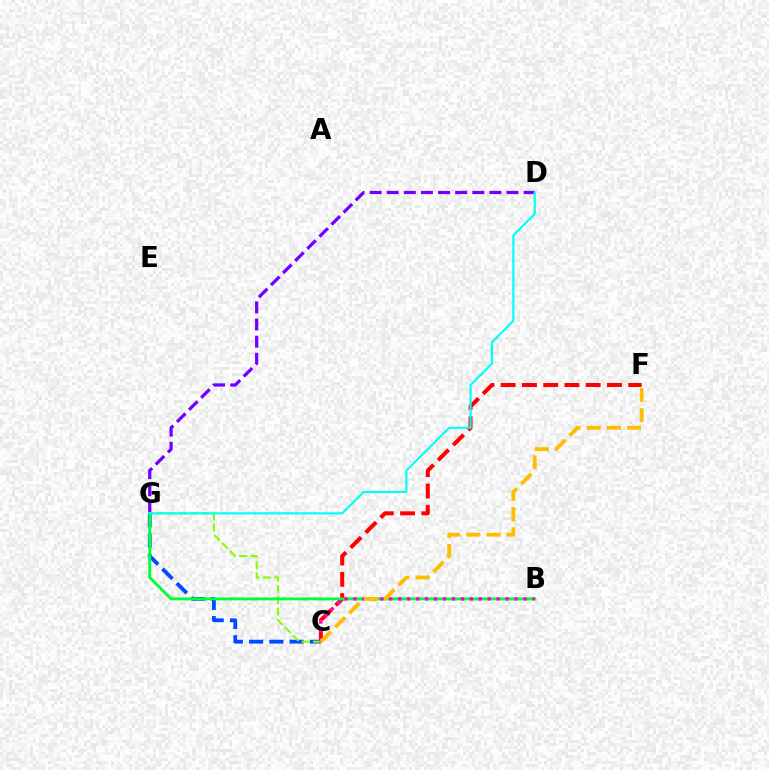{('C', 'G'): [{'color': '#004bff', 'line_style': 'dashed', 'thickness': 2.75}, {'color': '#84ff00', 'line_style': 'dashed', 'thickness': 1.53}], ('C', 'F'): [{'color': '#ff0000', 'line_style': 'dashed', 'thickness': 2.89}, {'color': '#ffbd00', 'line_style': 'dashed', 'thickness': 2.75}], ('D', 'G'): [{'color': '#7200ff', 'line_style': 'dashed', 'thickness': 2.33}, {'color': '#00fff6', 'line_style': 'solid', 'thickness': 1.54}], ('B', 'G'): [{'color': '#00ff39', 'line_style': 'solid', 'thickness': 2.09}], ('B', 'C'): [{'color': '#ff00cf', 'line_style': 'dotted', 'thickness': 2.43}]}